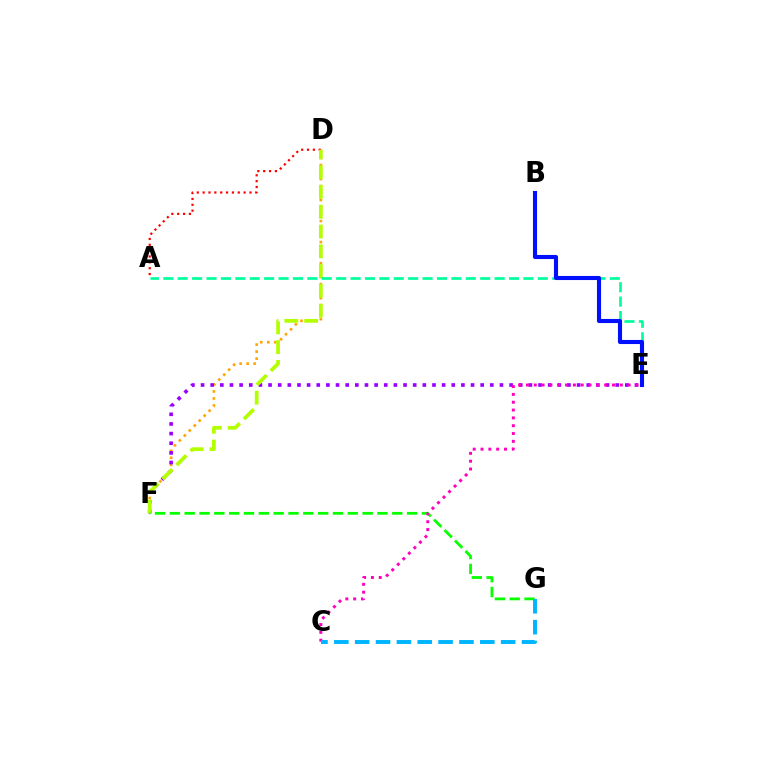{('D', 'F'): [{'color': '#ffa500', 'line_style': 'dotted', 'thickness': 1.9}, {'color': '#b3ff00', 'line_style': 'dashed', 'thickness': 2.69}], ('E', 'F'): [{'color': '#9b00ff', 'line_style': 'dotted', 'thickness': 2.62}], ('A', 'D'): [{'color': '#ff0000', 'line_style': 'dotted', 'thickness': 1.59}], ('A', 'E'): [{'color': '#00ff9d', 'line_style': 'dashed', 'thickness': 1.96}], ('F', 'G'): [{'color': '#08ff00', 'line_style': 'dashed', 'thickness': 2.01}], ('C', 'E'): [{'color': '#ff00bd', 'line_style': 'dotted', 'thickness': 2.13}], ('B', 'E'): [{'color': '#0010ff', 'line_style': 'solid', 'thickness': 2.95}], ('C', 'G'): [{'color': '#00b5ff', 'line_style': 'dashed', 'thickness': 2.83}]}